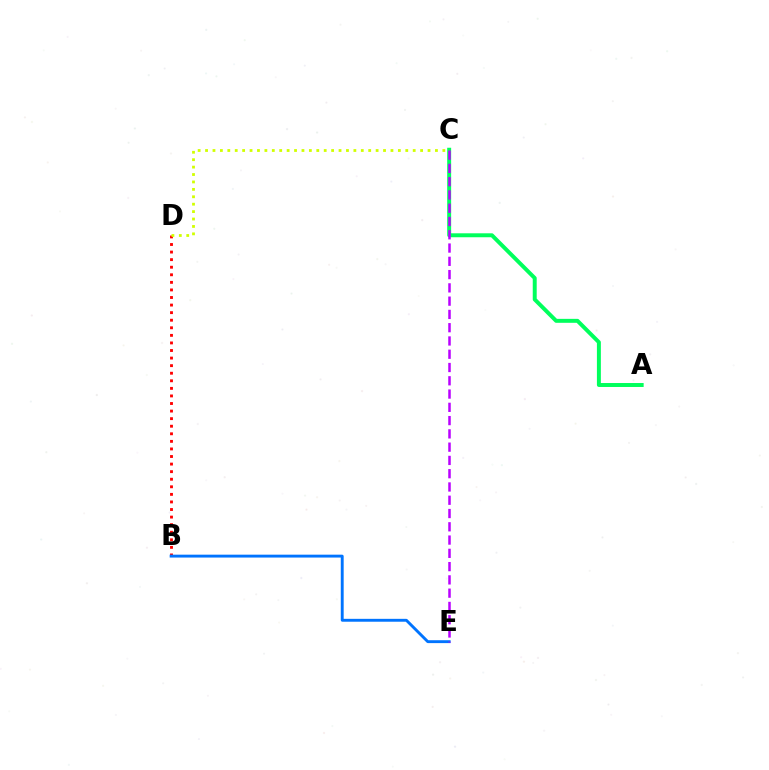{('B', 'D'): [{'color': '#ff0000', 'line_style': 'dotted', 'thickness': 2.06}], ('A', 'C'): [{'color': '#00ff5c', 'line_style': 'solid', 'thickness': 2.85}], ('B', 'E'): [{'color': '#0074ff', 'line_style': 'solid', 'thickness': 2.08}], ('C', 'D'): [{'color': '#d1ff00', 'line_style': 'dotted', 'thickness': 2.01}], ('C', 'E'): [{'color': '#b900ff', 'line_style': 'dashed', 'thickness': 1.8}]}